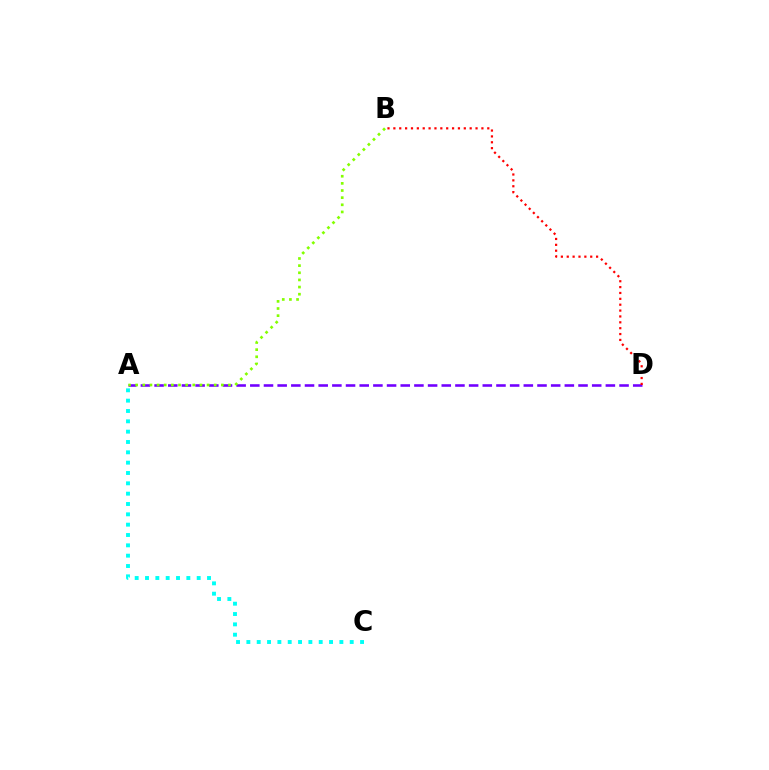{('A', 'D'): [{'color': '#7200ff', 'line_style': 'dashed', 'thickness': 1.86}], ('A', 'C'): [{'color': '#00fff6', 'line_style': 'dotted', 'thickness': 2.81}], ('B', 'D'): [{'color': '#ff0000', 'line_style': 'dotted', 'thickness': 1.59}], ('A', 'B'): [{'color': '#84ff00', 'line_style': 'dotted', 'thickness': 1.94}]}